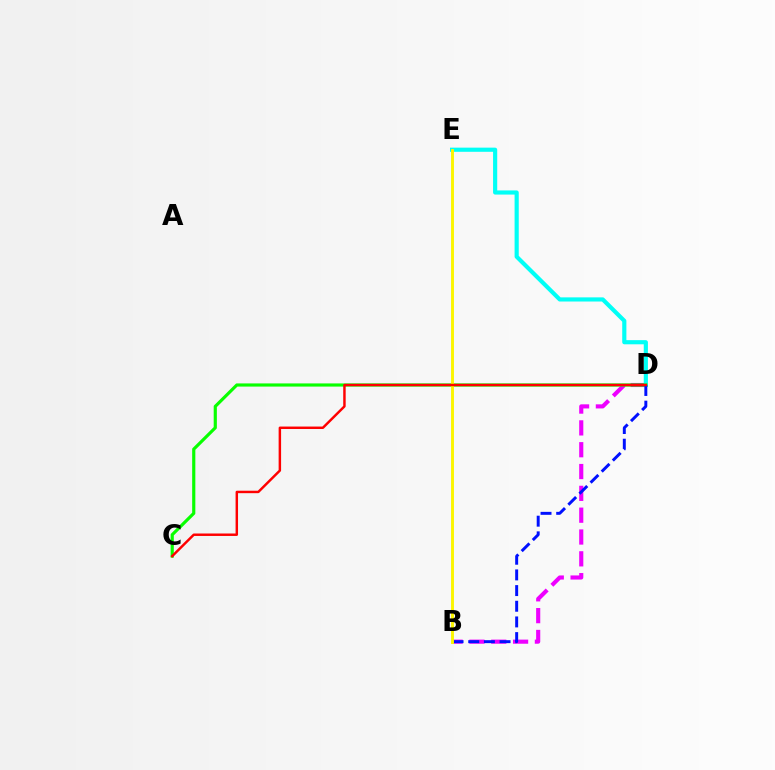{('B', 'D'): [{'color': '#ee00ff', 'line_style': 'dashed', 'thickness': 2.96}, {'color': '#0010ff', 'line_style': 'dashed', 'thickness': 2.13}], ('D', 'E'): [{'color': '#00fff6', 'line_style': 'solid', 'thickness': 2.99}], ('C', 'D'): [{'color': '#08ff00', 'line_style': 'solid', 'thickness': 2.28}, {'color': '#ff0000', 'line_style': 'solid', 'thickness': 1.77}], ('B', 'E'): [{'color': '#fcf500', 'line_style': 'solid', 'thickness': 2.09}]}